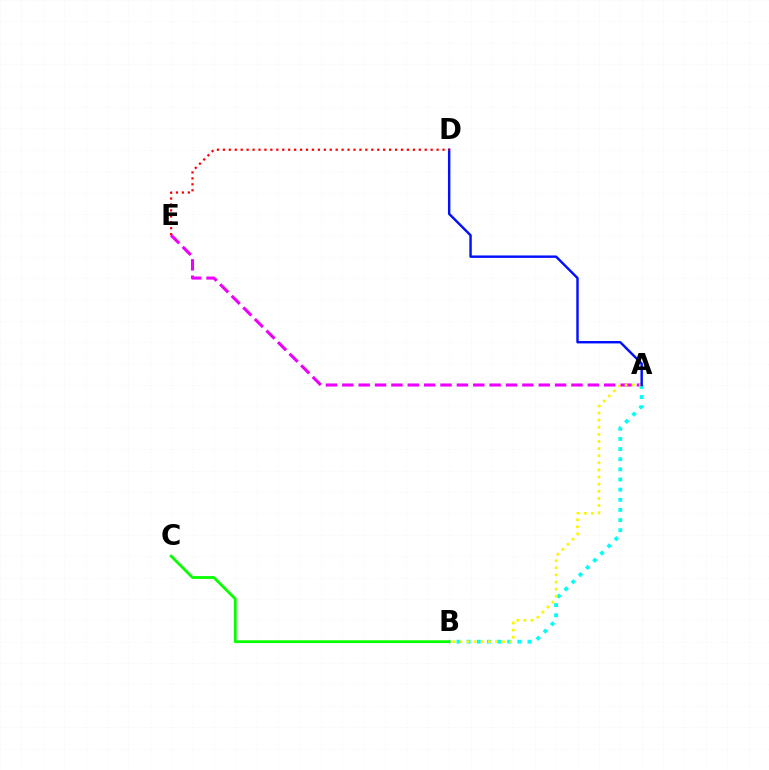{('A', 'E'): [{'color': '#ee00ff', 'line_style': 'dashed', 'thickness': 2.22}], ('A', 'B'): [{'color': '#00fff6', 'line_style': 'dotted', 'thickness': 2.76}, {'color': '#fcf500', 'line_style': 'dotted', 'thickness': 1.93}], ('B', 'C'): [{'color': '#08ff00', 'line_style': 'solid', 'thickness': 2.01}], ('A', 'D'): [{'color': '#0010ff', 'line_style': 'solid', 'thickness': 1.74}], ('D', 'E'): [{'color': '#ff0000', 'line_style': 'dotted', 'thickness': 1.61}]}